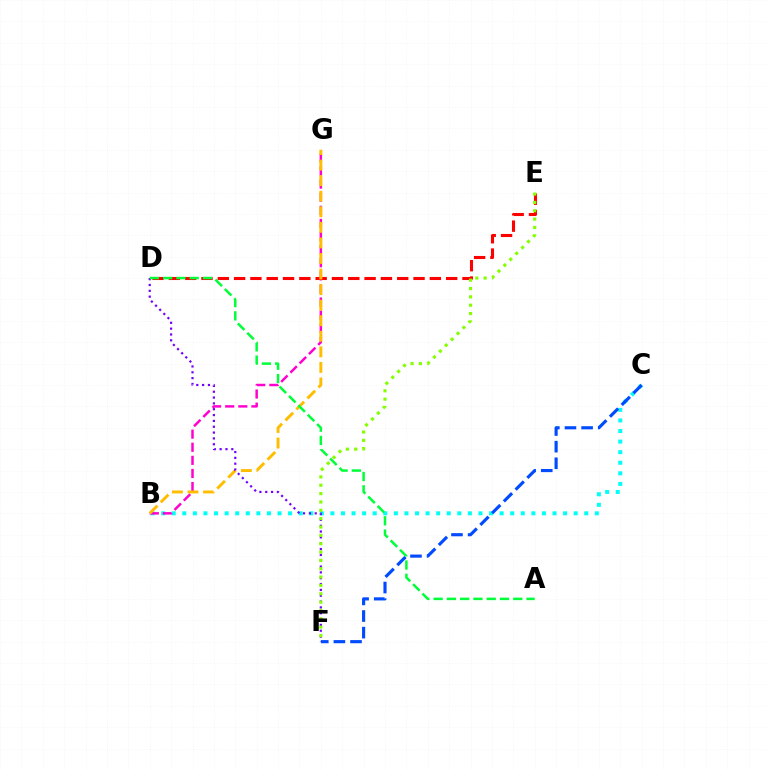{('B', 'C'): [{'color': '#00fff6', 'line_style': 'dotted', 'thickness': 2.87}], ('B', 'G'): [{'color': '#ff00cf', 'line_style': 'dashed', 'thickness': 1.78}, {'color': '#ffbd00', 'line_style': 'dashed', 'thickness': 2.11}], ('C', 'F'): [{'color': '#004bff', 'line_style': 'dashed', 'thickness': 2.26}], ('D', 'E'): [{'color': '#ff0000', 'line_style': 'dashed', 'thickness': 2.22}], ('D', 'F'): [{'color': '#7200ff', 'line_style': 'dotted', 'thickness': 1.59}], ('E', 'F'): [{'color': '#84ff00', 'line_style': 'dotted', 'thickness': 2.27}], ('A', 'D'): [{'color': '#00ff39', 'line_style': 'dashed', 'thickness': 1.8}]}